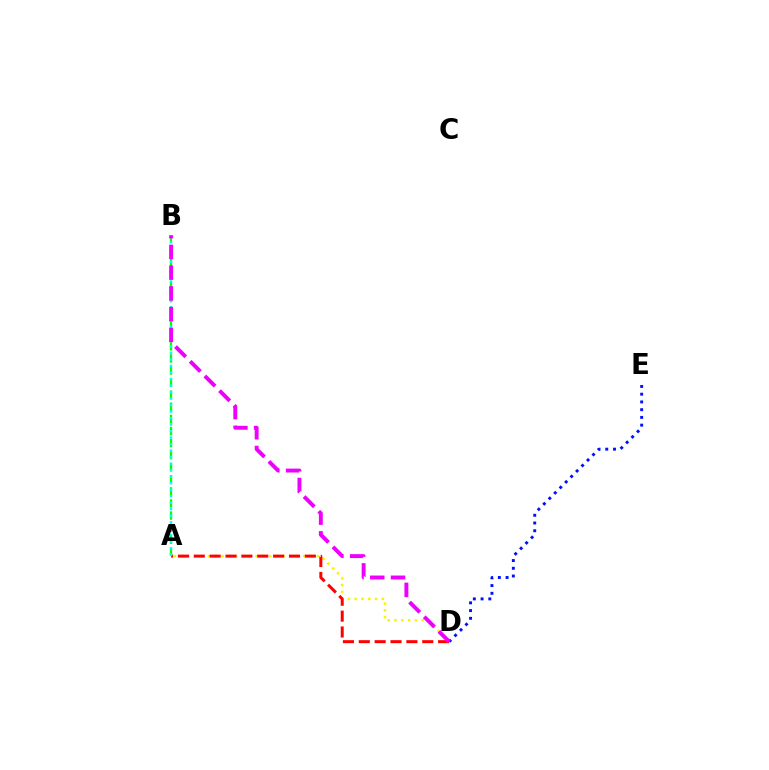{('A', 'B'): [{'color': '#08ff00', 'line_style': 'dashed', 'thickness': 1.64}, {'color': '#00fff6', 'line_style': 'dotted', 'thickness': 1.77}], ('A', 'D'): [{'color': '#fcf500', 'line_style': 'dotted', 'thickness': 1.85}, {'color': '#ff0000', 'line_style': 'dashed', 'thickness': 2.16}], ('D', 'E'): [{'color': '#0010ff', 'line_style': 'dotted', 'thickness': 2.1}], ('B', 'D'): [{'color': '#ee00ff', 'line_style': 'dashed', 'thickness': 2.82}]}